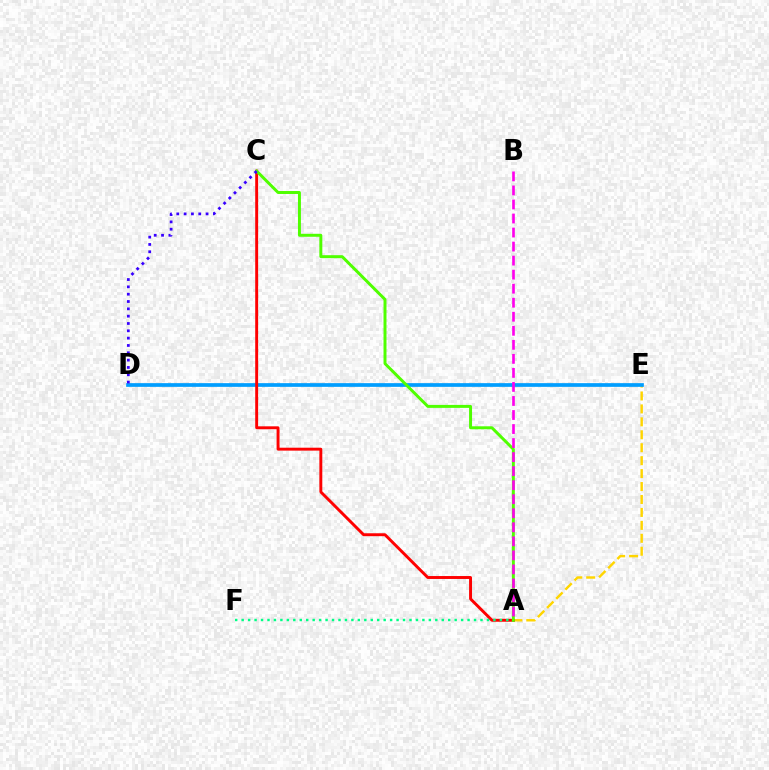{('A', 'E'): [{'color': '#ffd500', 'line_style': 'dashed', 'thickness': 1.76}], ('D', 'E'): [{'color': '#009eff', 'line_style': 'solid', 'thickness': 2.66}], ('A', 'C'): [{'color': '#ff0000', 'line_style': 'solid', 'thickness': 2.1}, {'color': '#4fff00', 'line_style': 'solid', 'thickness': 2.14}], ('A', 'F'): [{'color': '#00ff86', 'line_style': 'dotted', 'thickness': 1.75}], ('C', 'D'): [{'color': '#3700ff', 'line_style': 'dotted', 'thickness': 1.99}], ('A', 'B'): [{'color': '#ff00ed', 'line_style': 'dashed', 'thickness': 1.91}]}